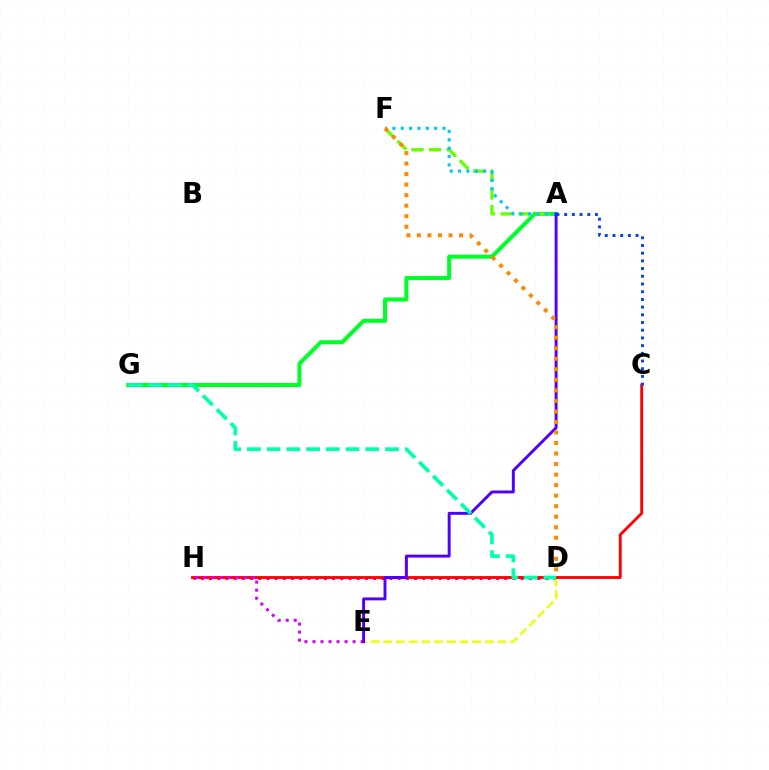{('A', 'G'): [{'color': '#00ff27', 'line_style': 'solid', 'thickness': 2.88}], ('D', 'H'): [{'color': '#ff00a0', 'line_style': 'dotted', 'thickness': 2.23}], ('D', 'E'): [{'color': '#eeff00', 'line_style': 'dashed', 'thickness': 1.72}], ('C', 'H'): [{'color': '#ff0000', 'line_style': 'solid', 'thickness': 2.05}], ('A', 'F'): [{'color': '#66ff00', 'line_style': 'dashed', 'thickness': 2.39}, {'color': '#00c7ff', 'line_style': 'dotted', 'thickness': 2.27}], ('E', 'H'): [{'color': '#d600ff', 'line_style': 'dotted', 'thickness': 2.18}], ('A', 'E'): [{'color': '#4f00ff', 'line_style': 'solid', 'thickness': 2.12}], ('A', 'C'): [{'color': '#003fff', 'line_style': 'dotted', 'thickness': 2.09}], ('D', 'F'): [{'color': '#ff8800', 'line_style': 'dotted', 'thickness': 2.86}], ('D', 'G'): [{'color': '#00ffaf', 'line_style': 'dashed', 'thickness': 2.68}]}